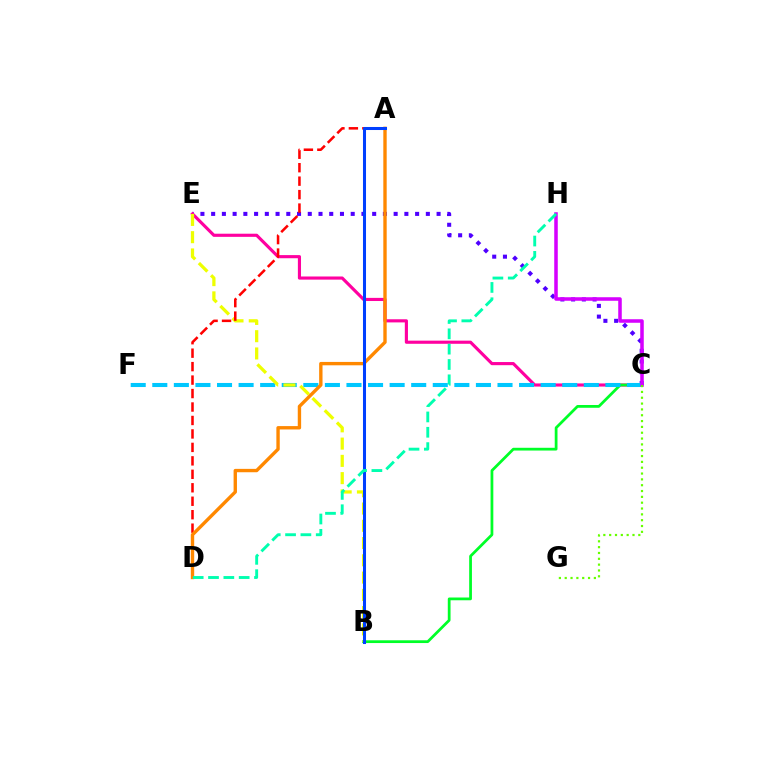{('C', 'E'): [{'color': '#4f00ff', 'line_style': 'dotted', 'thickness': 2.92}, {'color': '#ff00a0', 'line_style': 'solid', 'thickness': 2.26}], ('B', 'C'): [{'color': '#00ff27', 'line_style': 'solid', 'thickness': 1.99}], ('C', 'F'): [{'color': '#00c7ff', 'line_style': 'dashed', 'thickness': 2.93}], ('B', 'E'): [{'color': '#eeff00', 'line_style': 'dashed', 'thickness': 2.35}], ('A', 'D'): [{'color': '#ff0000', 'line_style': 'dashed', 'thickness': 1.83}, {'color': '#ff8800', 'line_style': 'solid', 'thickness': 2.43}], ('A', 'B'): [{'color': '#003fff', 'line_style': 'solid', 'thickness': 2.19}], ('C', 'H'): [{'color': '#d600ff', 'line_style': 'solid', 'thickness': 2.54}], ('D', 'H'): [{'color': '#00ffaf', 'line_style': 'dashed', 'thickness': 2.08}], ('C', 'G'): [{'color': '#66ff00', 'line_style': 'dotted', 'thickness': 1.58}]}